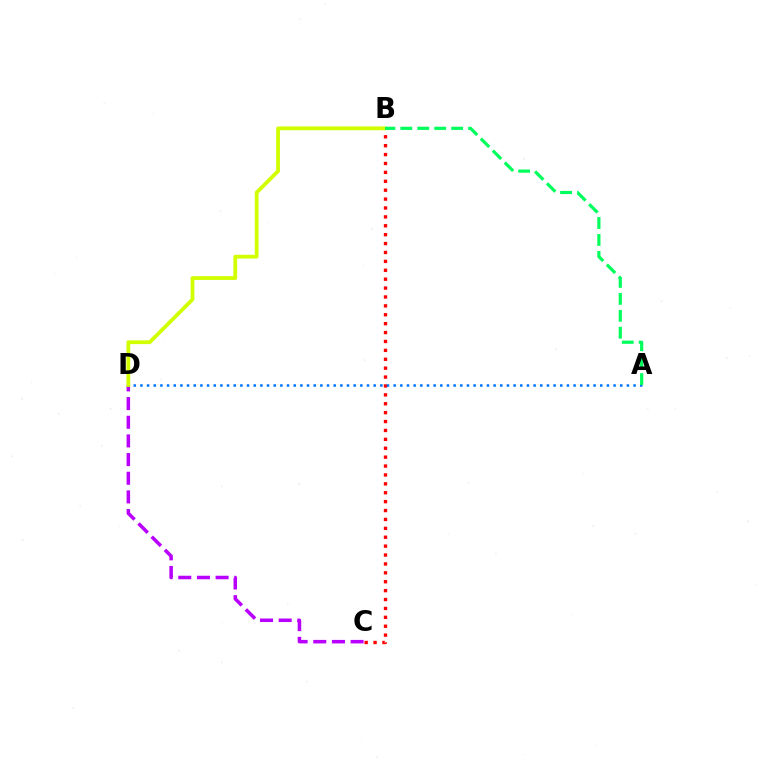{('B', 'C'): [{'color': '#ff0000', 'line_style': 'dotted', 'thickness': 2.42}], ('C', 'D'): [{'color': '#b900ff', 'line_style': 'dashed', 'thickness': 2.54}], ('A', 'D'): [{'color': '#0074ff', 'line_style': 'dotted', 'thickness': 1.81}], ('B', 'D'): [{'color': '#d1ff00', 'line_style': 'solid', 'thickness': 2.73}], ('A', 'B'): [{'color': '#00ff5c', 'line_style': 'dashed', 'thickness': 2.3}]}